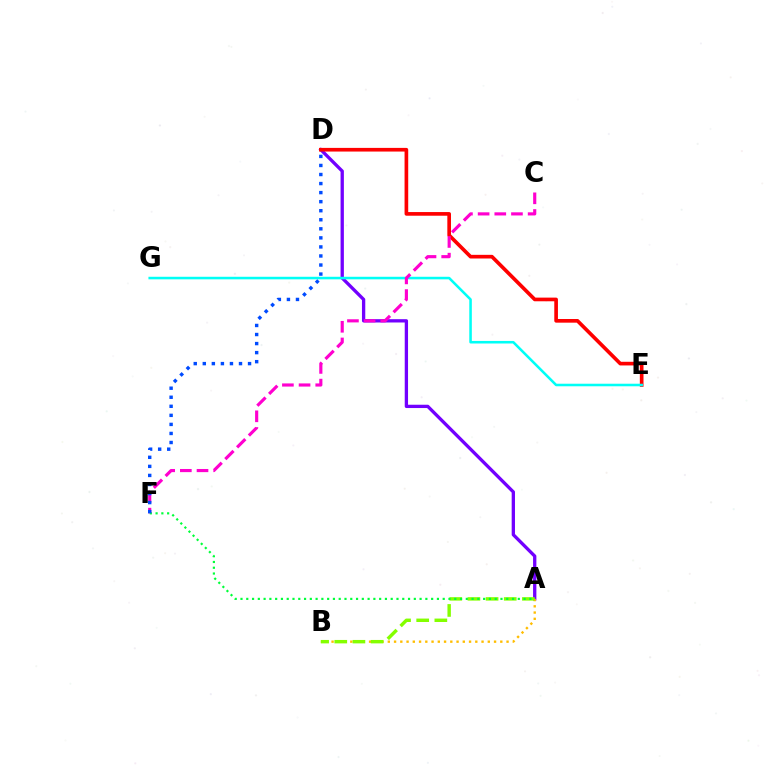{('A', 'D'): [{'color': '#7200ff', 'line_style': 'solid', 'thickness': 2.38}], ('A', 'B'): [{'color': '#ffbd00', 'line_style': 'dotted', 'thickness': 1.7}, {'color': '#84ff00', 'line_style': 'dashed', 'thickness': 2.47}], ('D', 'E'): [{'color': '#ff0000', 'line_style': 'solid', 'thickness': 2.64}], ('E', 'G'): [{'color': '#00fff6', 'line_style': 'solid', 'thickness': 1.84}], ('C', 'F'): [{'color': '#ff00cf', 'line_style': 'dashed', 'thickness': 2.26}], ('A', 'F'): [{'color': '#00ff39', 'line_style': 'dotted', 'thickness': 1.57}], ('D', 'F'): [{'color': '#004bff', 'line_style': 'dotted', 'thickness': 2.46}]}